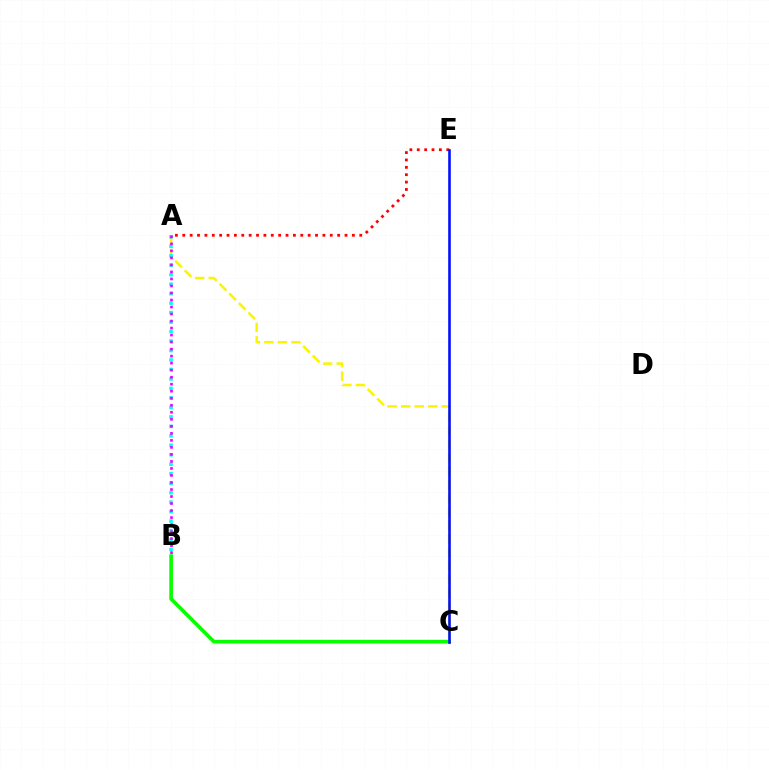{('B', 'C'): [{'color': '#08ff00', 'line_style': 'solid', 'thickness': 2.63}], ('A', 'E'): [{'color': '#ff0000', 'line_style': 'dotted', 'thickness': 2.0}], ('A', 'C'): [{'color': '#fcf500', 'line_style': 'dashed', 'thickness': 1.84}], ('A', 'B'): [{'color': '#00fff6', 'line_style': 'dotted', 'thickness': 2.58}, {'color': '#ee00ff', 'line_style': 'dotted', 'thickness': 1.91}], ('C', 'E'): [{'color': '#0010ff', 'line_style': 'solid', 'thickness': 1.87}]}